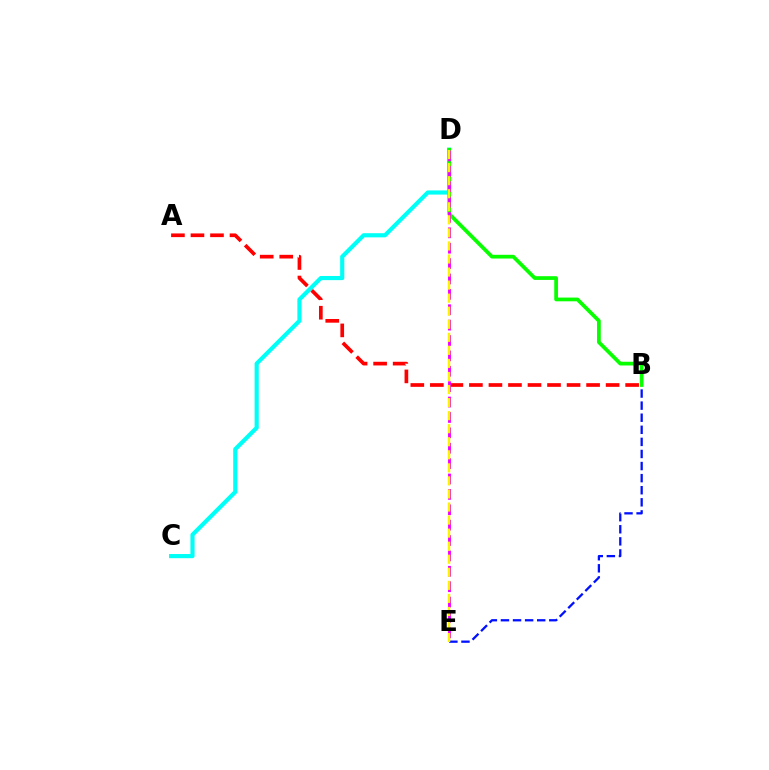{('A', 'B'): [{'color': '#ff0000', 'line_style': 'dashed', 'thickness': 2.65}], ('B', 'E'): [{'color': '#0010ff', 'line_style': 'dashed', 'thickness': 1.64}], ('C', 'D'): [{'color': '#00fff6', 'line_style': 'solid', 'thickness': 2.99}], ('B', 'D'): [{'color': '#08ff00', 'line_style': 'solid', 'thickness': 2.69}], ('D', 'E'): [{'color': '#ee00ff', 'line_style': 'dashed', 'thickness': 2.09}, {'color': '#fcf500', 'line_style': 'dashed', 'thickness': 1.77}]}